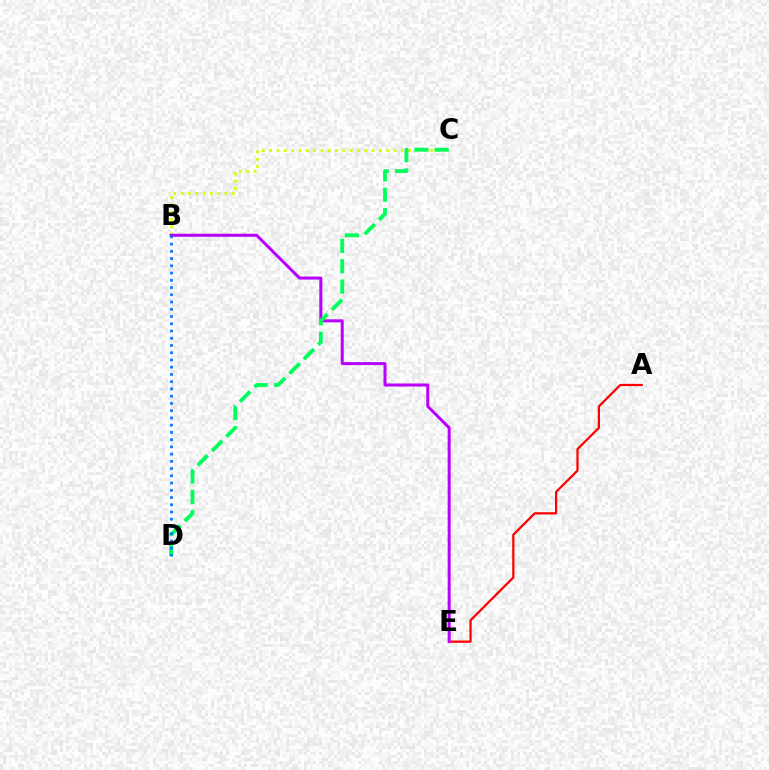{('A', 'E'): [{'color': '#ff0000', 'line_style': 'solid', 'thickness': 1.62}], ('B', 'C'): [{'color': '#d1ff00', 'line_style': 'dotted', 'thickness': 1.99}], ('B', 'E'): [{'color': '#b900ff', 'line_style': 'solid', 'thickness': 2.17}], ('C', 'D'): [{'color': '#00ff5c', 'line_style': 'dashed', 'thickness': 2.76}], ('B', 'D'): [{'color': '#0074ff', 'line_style': 'dotted', 'thickness': 1.97}]}